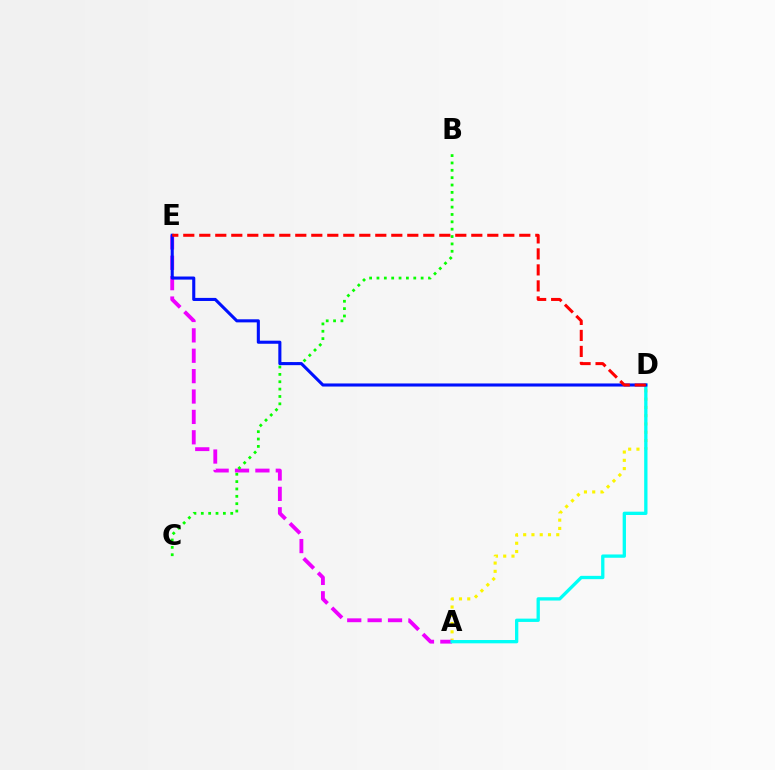{('A', 'D'): [{'color': '#fcf500', 'line_style': 'dotted', 'thickness': 2.25}, {'color': '#00fff6', 'line_style': 'solid', 'thickness': 2.38}], ('A', 'E'): [{'color': '#ee00ff', 'line_style': 'dashed', 'thickness': 2.77}], ('B', 'C'): [{'color': '#08ff00', 'line_style': 'dotted', 'thickness': 2.0}], ('D', 'E'): [{'color': '#0010ff', 'line_style': 'solid', 'thickness': 2.22}, {'color': '#ff0000', 'line_style': 'dashed', 'thickness': 2.17}]}